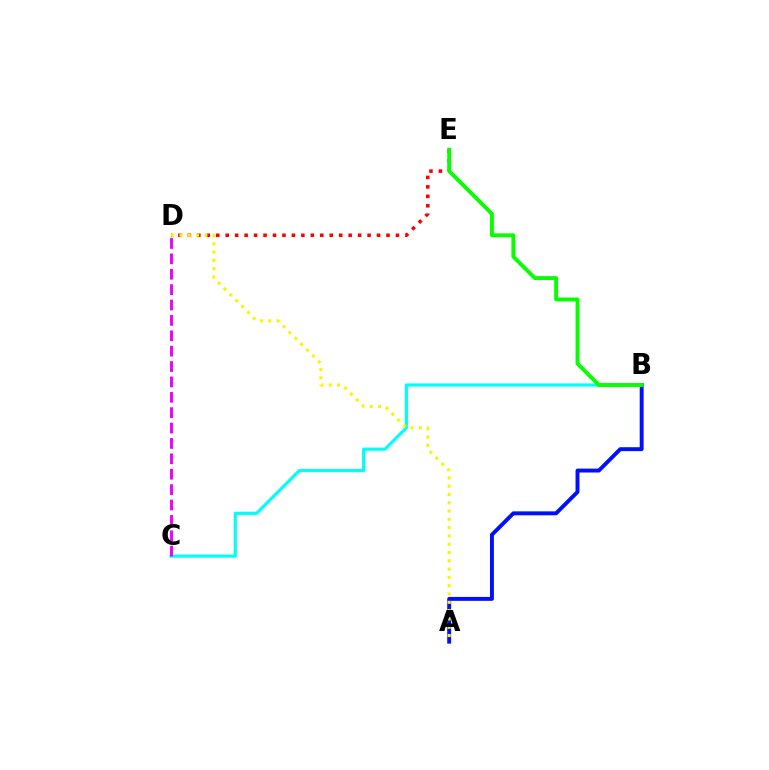{('B', 'C'): [{'color': '#00fff6', 'line_style': 'solid', 'thickness': 2.27}], ('A', 'B'): [{'color': '#0010ff', 'line_style': 'solid', 'thickness': 2.82}], ('C', 'D'): [{'color': '#ee00ff', 'line_style': 'dashed', 'thickness': 2.09}], ('D', 'E'): [{'color': '#ff0000', 'line_style': 'dotted', 'thickness': 2.57}], ('B', 'E'): [{'color': '#08ff00', 'line_style': 'solid', 'thickness': 2.79}], ('A', 'D'): [{'color': '#fcf500', 'line_style': 'dotted', 'thickness': 2.25}]}